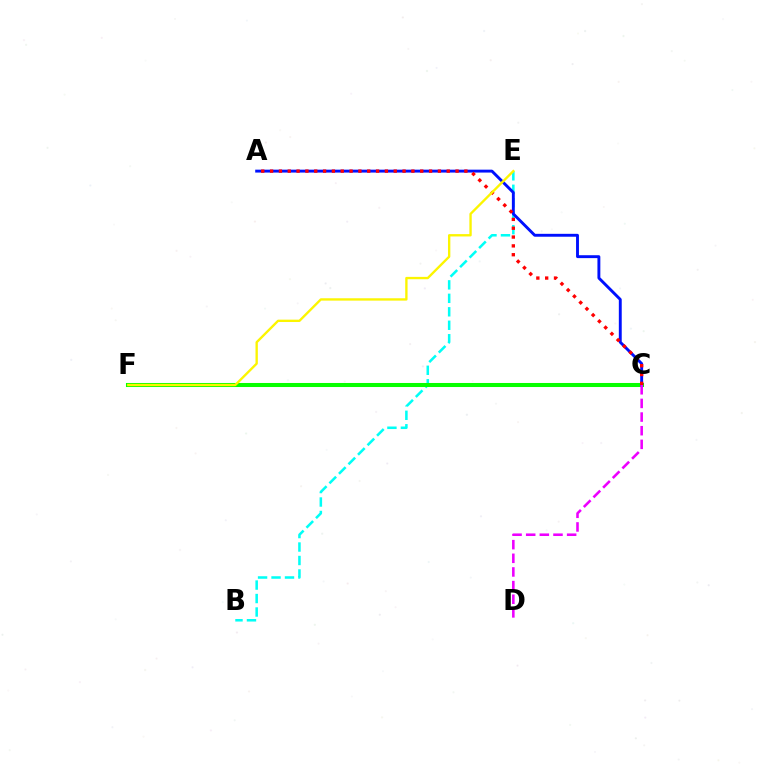{('B', 'E'): [{'color': '#00fff6', 'line_style': 'dashed', 'thickness': 1.83}], ('C', 'F'): [{'color': '#08ff00', 'line_style': 'solid', 'thickness': 2.91}], ('A', 'C'): [{'color': '#0010ff', 'line_style': 'solid', 'thickness': 2.09}, {'color': '#ff0000', 'line_style': 'dotted', 'thickness': 2.4}], ('C', 'D'): [{'color': '#ee00ff', 'line_style': 'dashed', 'thickness': 1.85}], ('E', 'F'): [{'color': '#fcf500', 'line_style': 'solid', 'thickness': 1.69}]}